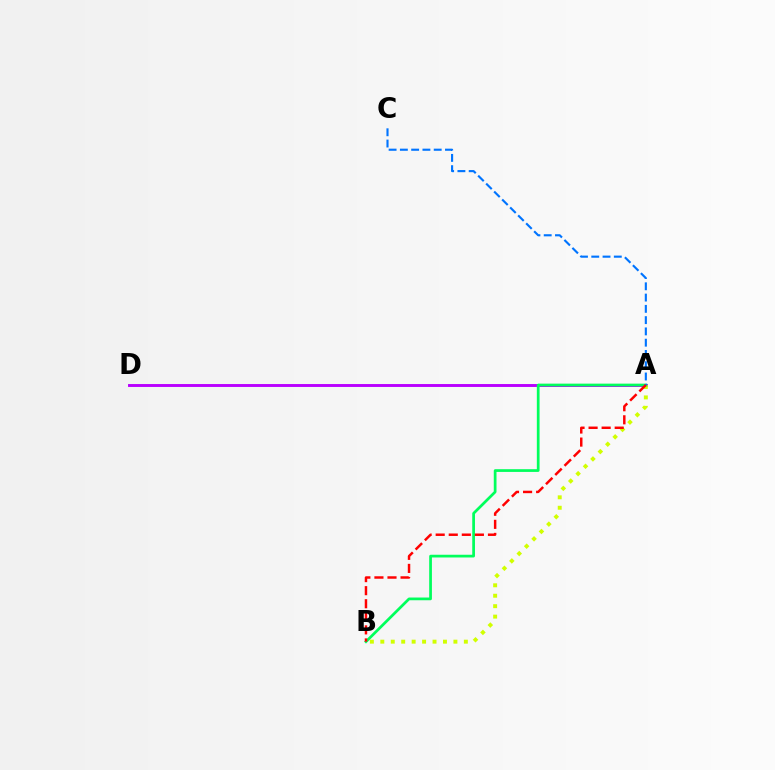{('A', 'D'): [{'color': '#b900ff', 'line_style': 'solid', 'thickness': 2.1}], ('A', 'B'): [{'color': '#d1ff00', 'line_style': 'dotted', 'thickness': 2.84}, {'color': '#00ff5c', 'line_style': 'solid', 'thickness': 1.96}, {'color': '#ff0000', 'line_style': 'dashed', 'thickness': 1.78}], ('A', 'C'): [{'color': '#0074ff', 'line_style': 'dashed', 'thickness': 1.53}]}